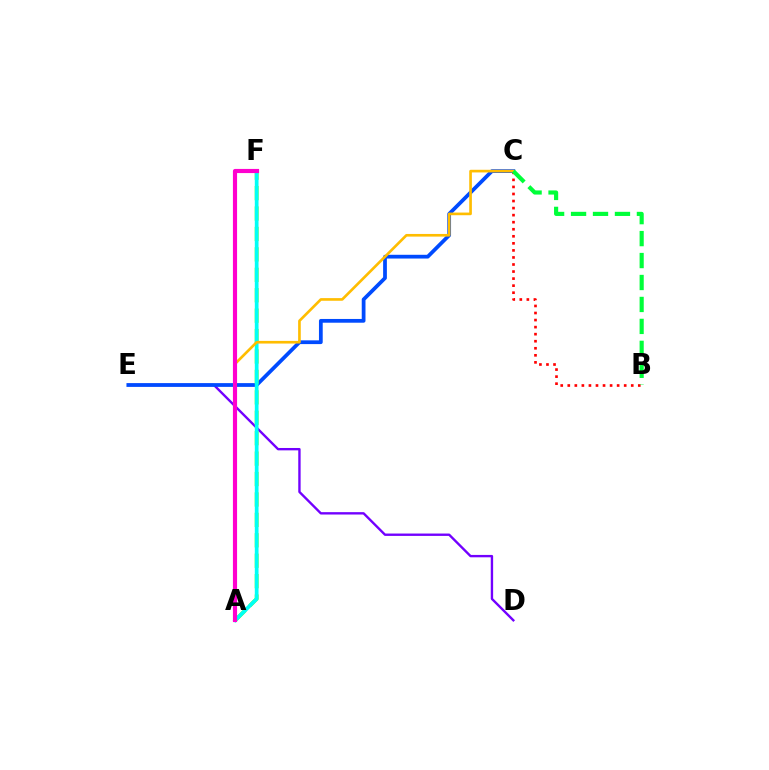{('D', 'E'): [{'color': '#7200ff', 'line_style': 'solid', 'thickness': 1.71}], ('C', 'E'): [{'color': '#004bff', 'line_style': 'solid', 'thickness': 2.7}], ('A', 'F'): [{'color': '#84ff00', 'line_style': 'dashed', 'thickness': 2.77}, {'color': '#00fff6', 'line_style': 'solid', 'thickness': 2.68}, {'color': '#ff00cf', 'line_style': 'solid', 'thickness': 2.99}], ('B', 'C'): [{'color': '#ff0000', 'line_style': 'dotted', 'thickness': 1.92}, {'color': '#00ff39', 'line_style': 'dashed', 'thickness': 2.98}], ('A', 'C'): [{'color': '#ffbd00', 'line_style': 'solid', 'thickness': 1.91}]}